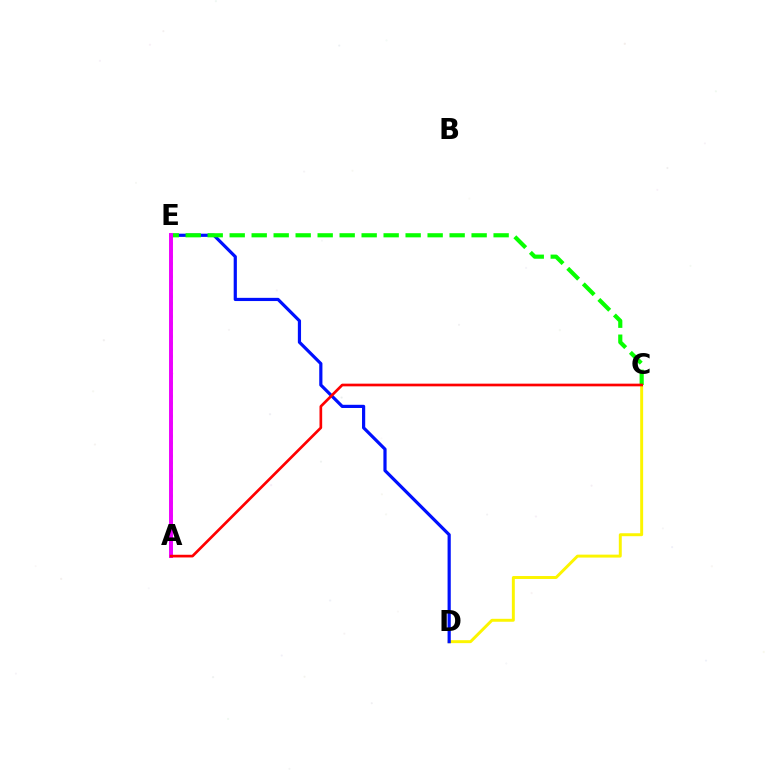{('A', 'E'): [{'color': '#00fff6', 'line_style': 'dotted', 'thickness': 1.81}, {'color': '#ee00ff', 'line_style': 'solid', 'thickness': 2.83}], ('C', 'D'): [{'color': '#fcf500', 'line_style': 'solid', 'thickness': 2.12}], ('D', 'E'): [{'color': '#0010ff', 'line_style': 'solid', 'thickness': 2.3}], ('C', 'E'): [{'color': '#08ff00', 'line_style': 'dashed', 'thickness': 2.99}], ('A', 'C'): [{'color': '#ff0000', 'line_style': 'solid', 'thickness': 1.93}]}